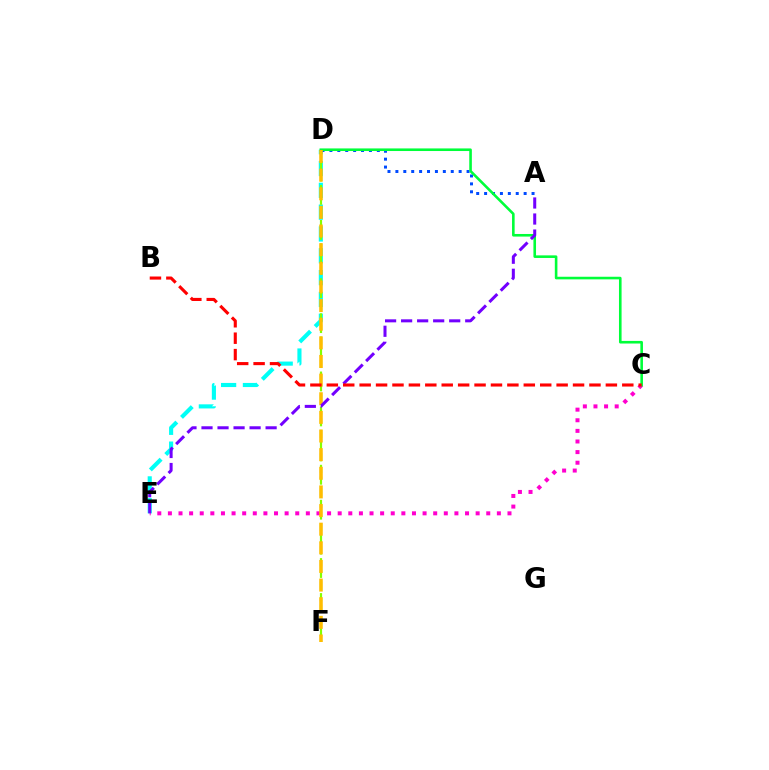{('D', 'E'): [{'color': '#00fff6', 'line_style': 'dashed', 'thickness': 2.96}], ('C', 'E'): [{'color': '#ff00cf', 'line_style': 'dotted', 'thickness': 2.88}], ('A', 'D'): [{'color': '#004bff', 'line_style': 'dotted', 'thickness': 2.15}], ('D', 'F'): [{'color': '#84ff00', 'line_style': 'dashed', 'thickness': 1.58}, {'color': '#ffbd00', 'line_style': 'dashed', 'thickness': 2.53}], ('C', 'D'): [{'color': '#00ff39', 'line_style': 'solid', 'thickness': 1.87}], ('A', 'E'): [{'color': '#7200ff', 'line_style': 'dashed', 'thickness': 2.18}], ('B', 'C'): [{'color': '#ff0000', 'line_style': 'dashed', 'thickness': 2.23}]}